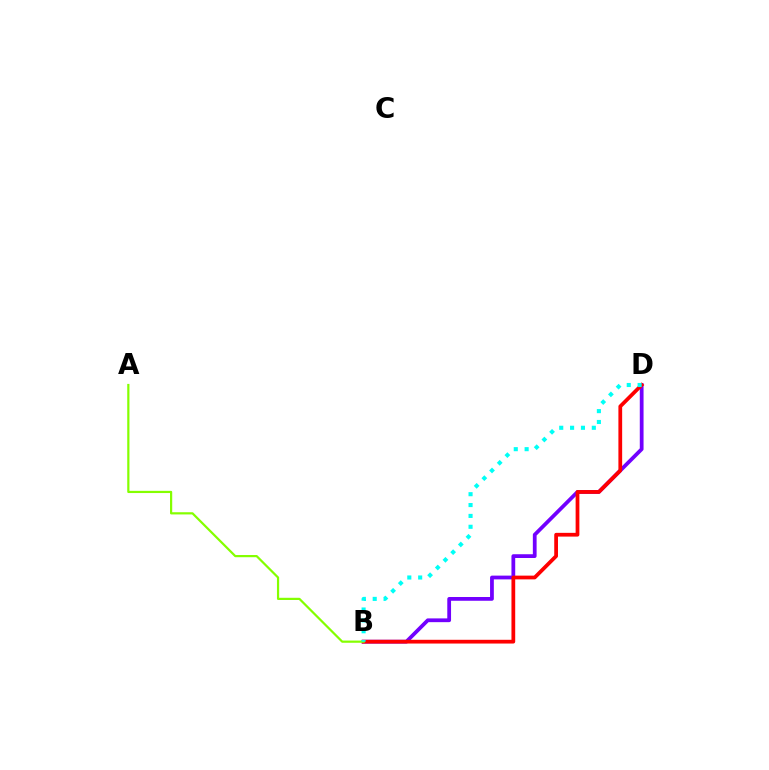{('B', 'D'): [{'color': '#7200ff', 'line_style': 'solid', 'thickness': 2.71}, {'color': '#ff0000', 'line_style': 'solid', 'thickness': 2.7}, {'color': '#00fff6', 'line_style': 'dotted', 'thickness': 2.95}], ('A', 'B'): [{'color': '#84ff00', 'line_style': 'solid', 'thickness': 1.59}]}